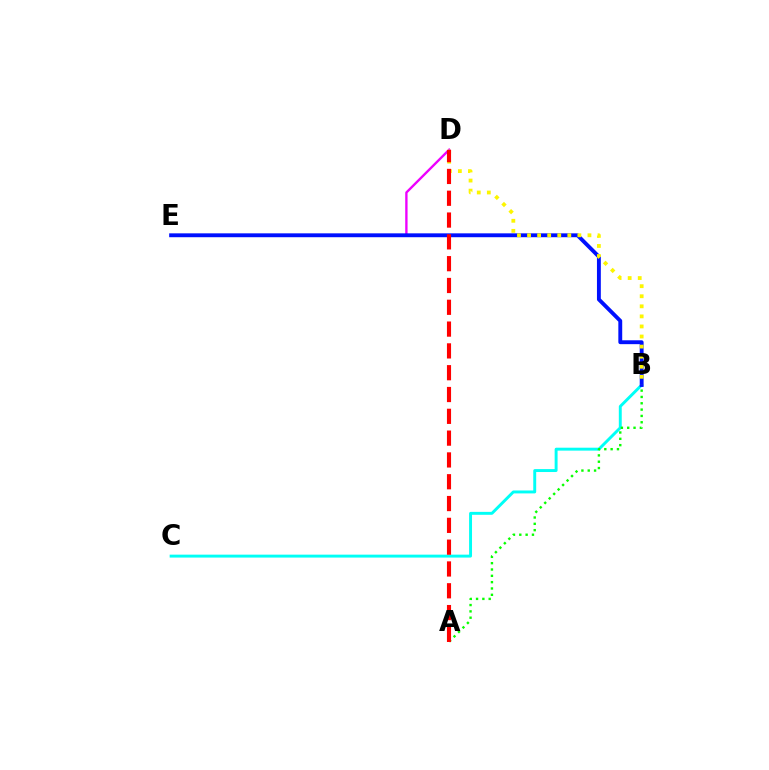{('D', 'E'): [{'color': '#ee00ff', 'line_style': 'solid', 'thickness': 1.7}], ('B', 'C'): [{'color': '#00fff6', 'line_style': 'solid', 'thickness': 2.11}], ('A', 'B'): [{'color': '#08ff00', 'line_style': 'dotted', 'thickness': 1.72}], ('B', 'E'): [{'color': '#0010ff', 'line_style': 'solid', 'thickness': 2.79}], ('B', 'D'): [{'color': '#fcf500', 'line_style': 'dotted', 'thickness': 2.74}], ('A', 'D'): [{'color': '#ff0000', 'line_style': 'dashed', 'thickness': 2.96}]}